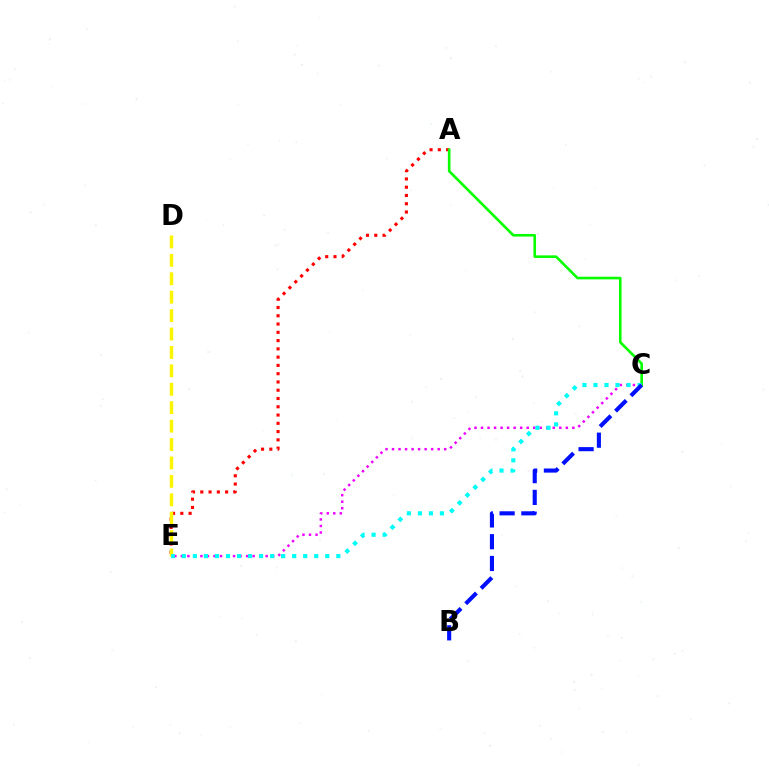{('A', 'E'): [{'color': '#ff0000', 'line_style': 'dotted', 'thickness': 2.25}], ('D', 'E'): [{'color': '#fcf500', 'line_style': 'dashed', 'thickness': 2.5}], ('A', 'C'): [{'color': '#08ff00', 'line_style': 'solid', 'thickness': 1.88}], ('C', 'E'): [{'color': '#ee00ff', 'line_style': 'dotted', 'thickness': 1.77}, {'color': '#00fff6', 'line_style': 'dotted', 'thickness': 3.0}], ('B', 'C'): [{'color': '#0010ff', 'line_style': 'dashed', 'thickness': 2.96}]}